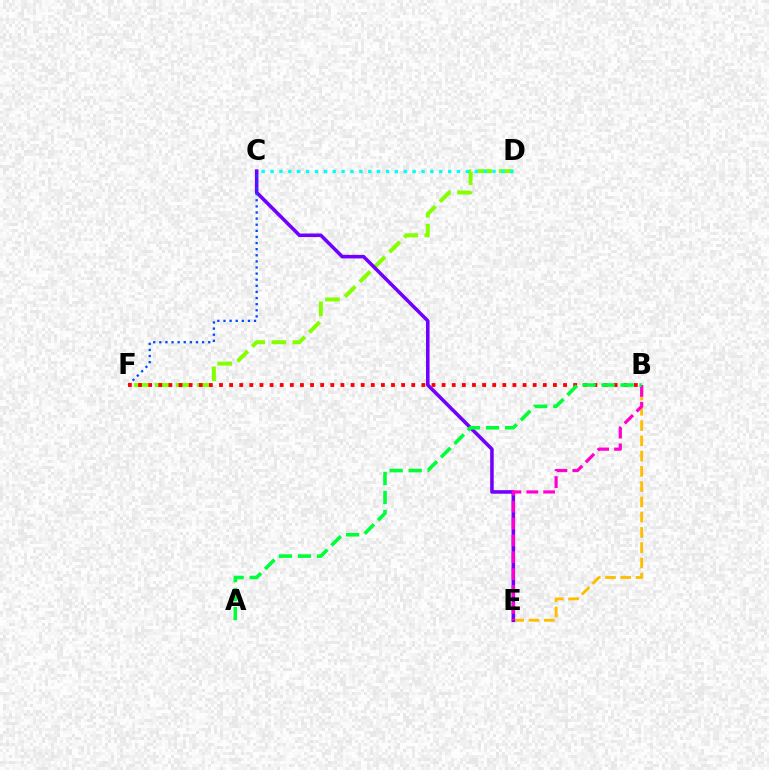{('D', 'F'): [{'color': '#84ff00', 'line_style': 'dashed', 'thickness': 2.85}], ('B', 'E'): [{'color': '#ffbd00', 'line_style': 'dashed', 'thickness': 2.07}, {'color': '#ff00cf', 'line_style': 'dashed', 'thickness': 2.29}], ('C', 'D'): [{'color': '#00fff6', 'line_style': 'dotted', 'thickness': 2.41}], ('C', 'E'): [{'color': '#7200ff', 'line_style': 'solid', 'thickness': 2.56}], ('C', 'F'): [{'color': '#004bff', 'line_style': 'dotted', 'thickness': 1.66}], ('B', 'F'): [{'color': '#ff0000', 'line_style': 'dotted', 'thickness': 2.75}], ('A', 'B'): [{'color': '#00ff39', 'line_style': 'dashed', 'thickness': 2.58}]}